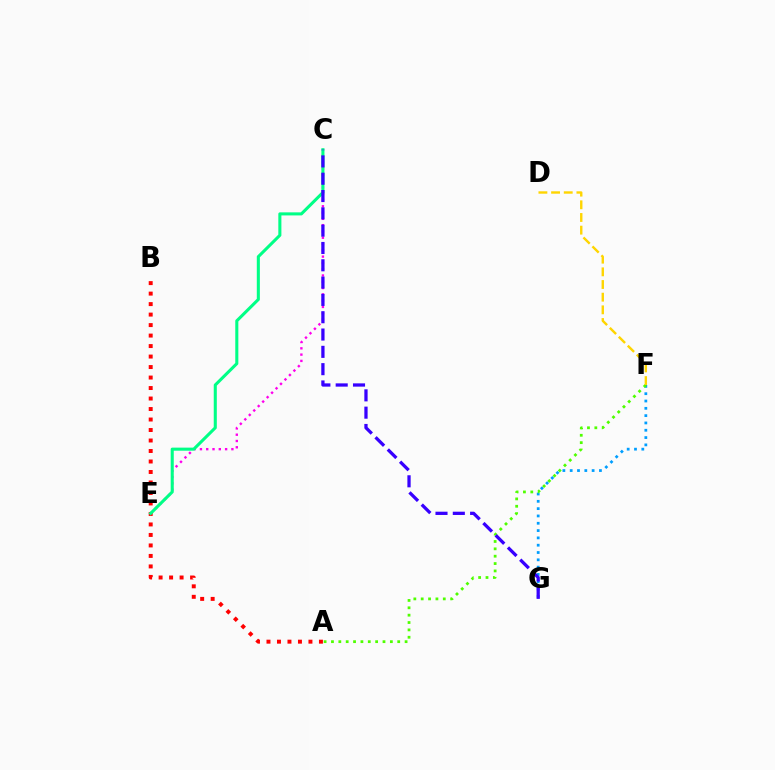{('F', 'G'): [{'color': '#009eff', 'line_style': 'dotted', 'thickness': 1.99}], ('C', 'E'): [{'color': '#ff00ed', 'line_style': 'dotted', 'thickness': 1.71}, {'color': '#00ff86', 'line_style': 'solid', 'thickness': 2.21}], ('A', 'B'): [{'color': '#ff0000', 'line_style': 'dotted', 'thickness': 2.85}], ('A', 'F'): [{'color': '#4fff00', 'line_style': 'dotted', 'thickness': 2.0}], ('D', 'F'): [{'color': '#ffd500', 'line_style': 'dashed', 'thickness': 1.72}], ('C', 'G'): [{'color': '#3700ff', 'line_style': 'dashed', 'thickness': 2.35}]}